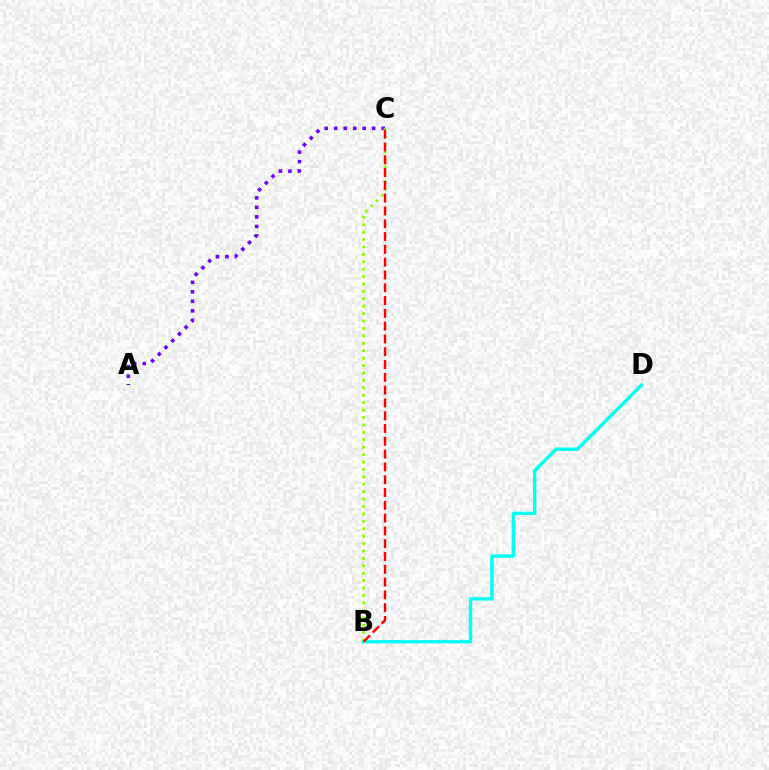{('A', 'C'): [{'color': '#7200ff', 'line_style': 'dotted', 'thickness': 2.58}], ('B', 'D'): [{'color': '#00fff6', 'line_style': 'solid', 'thickness': 2.46}], ('B', 'C'): [{'color': '#84ff00', 'line_style': 'dotted', 'thickness': 2.02}, {'color': '#ff0000', 'line_style': 'dashed', 'thickness': 1.74}]}